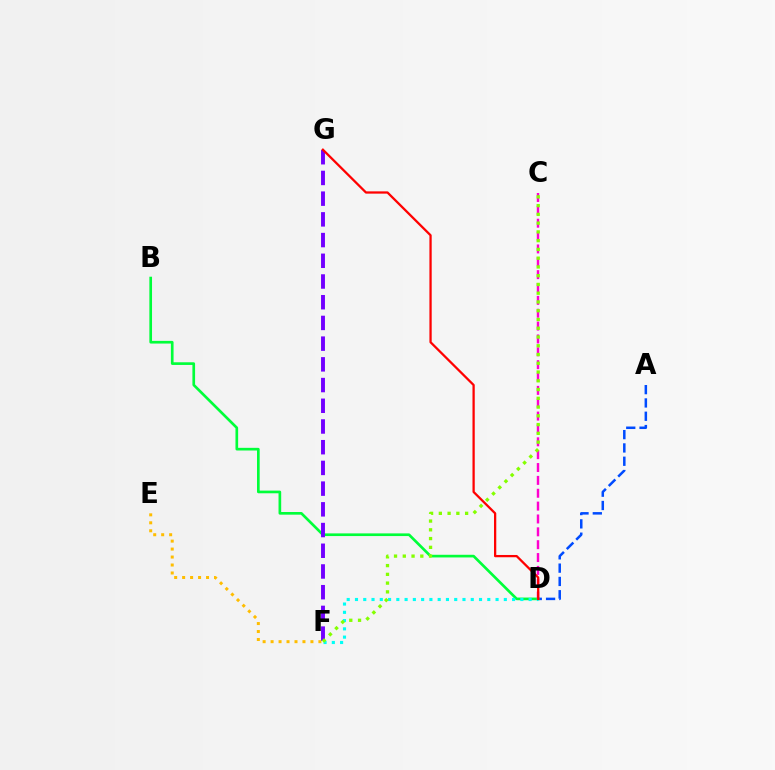{('A', 'D'): [{'color': '#004bff', 'line_style': 'dashed', 'thickness': 1.81}], ('B', 'D'): [{'color': '#00ff39', 'line_style': 'solid', 'thickness': 1.92}], ('E', 'F'): [{'color': '#ffbd00', 'line_style': 'dotted', 'thickness': 2.16}], ('C', 'D'): [{'color': '#ff00cf', 'line_style': 'dashed', 'thickness': 1.75}], ('D', 'F'): [{'color': '#00fff6', 'line_style': 'dotted', 'thickness': 2.25}], ('F', 'G'): [{'color': '#7200ff', 'line_style': 'dashed', 'thickness': 2.81}], ('C', 'F'): [{'color': '#84ff00', 'line_style': 'dotted', 'thickness': 2.38}], ('D', 'G'): [{'color': '#ff0000', 'line_style': 'solid', 'thickness': 1.64}]}